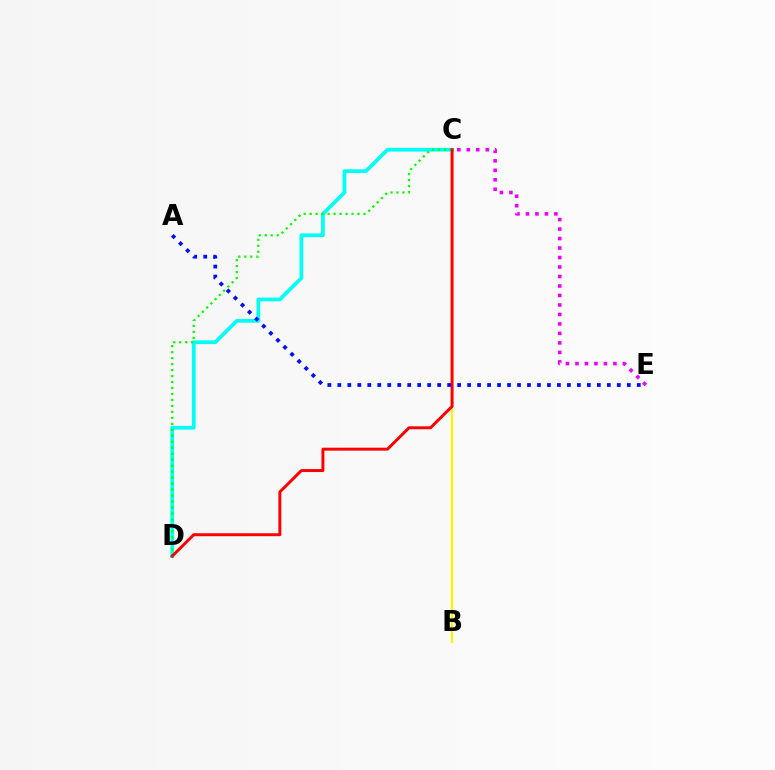{('C', 'D'): [{'color': '#00fff6', 'line_style': 'solid', 'thickness': 2.69}, {'color': '#08ff00', 'line_style': 'dotted', 'thickness': 1.62}, {'color': '#ff0000', 'line_style': 'solid', 'thickness': 2.12}], ('B', 'C'): [{'color': '#fcf500', 'line_style': 'solid', 'thickness': 1.61}], ('A', 'E'): [{'color': '#0010ff', 'line_style': 'dotted', 'thickness': 2.71}], ('C', 'E'): [{'color': '#ee00ff', 'line_style': 'dotted', 'thickness': 2.58}]}